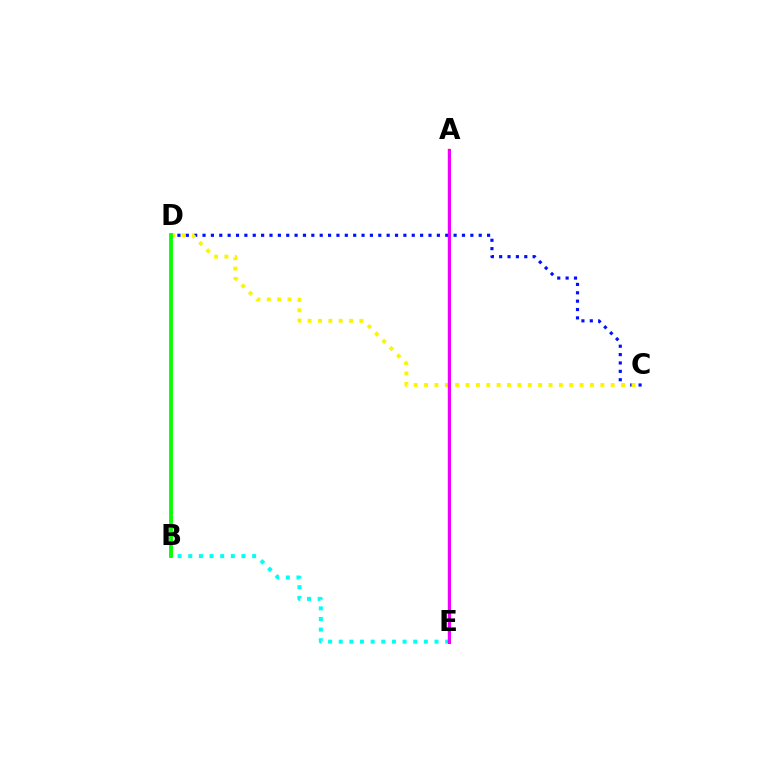{('C', 'D'): [{'color': '#0010ff', 'line_style': 'dotted', 'thickness': 2.27}, {'color': '#fcf500', 'line_style': 'dotted', 'thickness': 2.82}], ('B', 'E'): [{'color': '#00fff6', 'line_style': 'dotted', 'thickness': 2.89}], ('A', 'E'): [{'color': '#ff0000', 'line_style': 'solid', 'thickness': 1.68}, {'color': '#ee00ff', 'line_style': 'solid', 'thickness': 2.17}], ('B', 'D'): [{'color': '#08ff00', 'line_style': 'solid', 'thickness': 2.78}]}